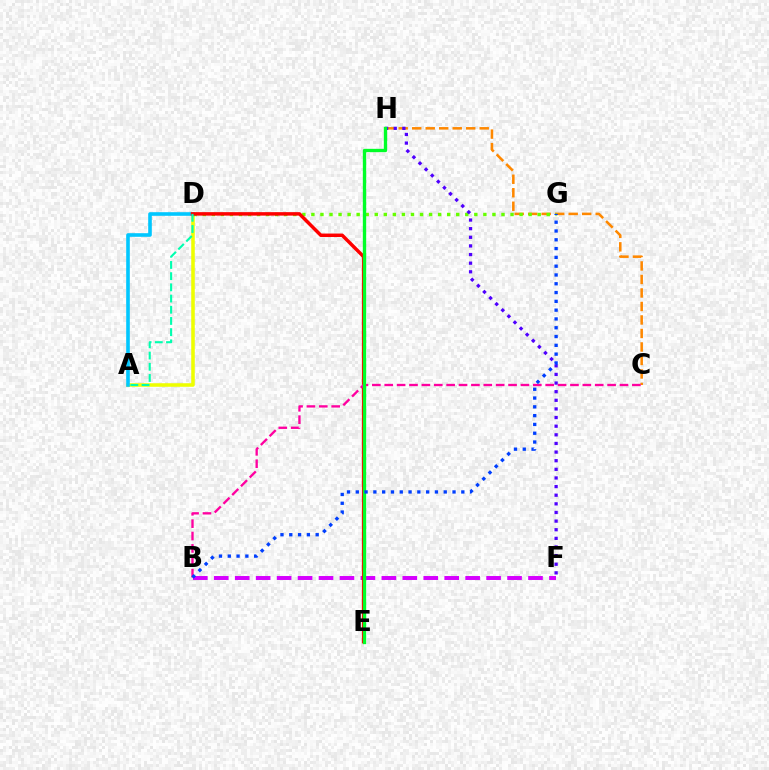{('B', 'F'): [{'color': '#d600ff', 'line_style': 'dashed', 'thickness': 2.85}], ('C', 'H'): [{'color': '#ff8800', 'line_style': 'dashed', 'thickness': 1.83}], ('A', 'D'): [{'color': '#eeff00', 'line_style': 'solid', 'thickness': 2.55}, {'color': '#00c7ff', 'line_style': 'solid', 'thickness': 2.6}, {'color': '#00ffaf', 'line_style': 'dashed', 'thickness': 1.52}], ('D', 'G'): [{'color': '#66ff00', 'line_style': 'dotted', 'thickness': 2.46}], ('F', 'H'): [{'color': '#4f00ff', 'line_style': 'dotted', 'thickness': 2.34}], ('D', 'E'): [{'color': '#ff0000', 'line_style': 'solid', 'thickness': 2.5}], ('B', 'C'): [{'color': '#ff00a0', 'line_style': 'dashed', 'thickness': 1.68}], ('E', 'H'): [{'color': '#00ff27', 'line_style': 'solid', 'thickness': 2.4}], ('B', 'G'): [{'color': '#003fff', 'line_style': 'dotted', 'thickness': 2.39}]}